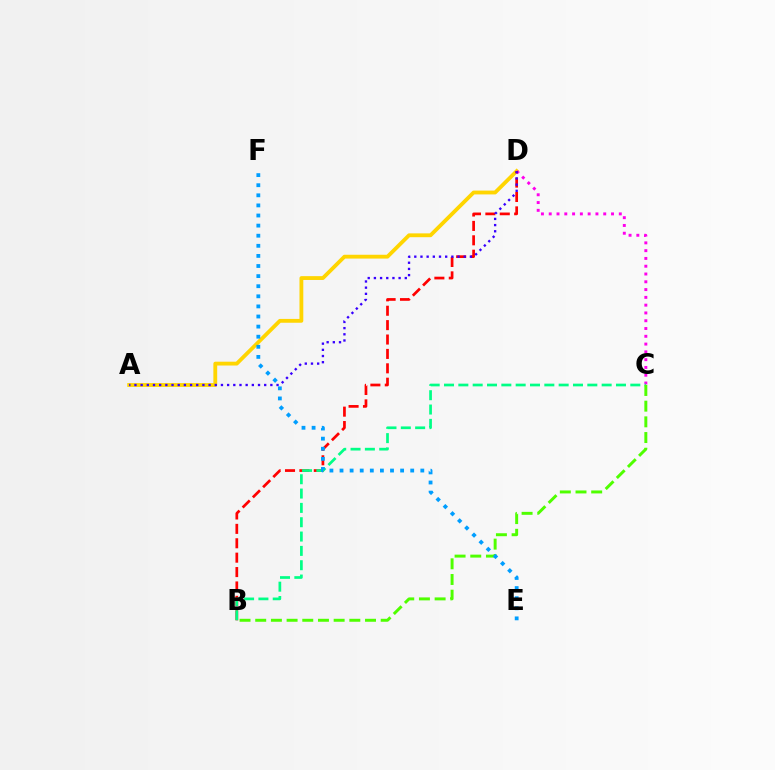{('A', 'D'): [{'color': '#ffd500', 'line_style': 'solid', 'thickness': 2.75}, {'color': '#3700ff', 'line_style': 'dotted', 'thickness': 1.68}], ('C', 'D'): [{'color': '#ff00ed', 'line_style': 'dotted', 'thickness': 2.12}], ('B', 'D'): [{'color': '#ff0000', 'line_style': 'dashed', 'thickness': 1.96}], ('B', 'C'): [{'color': '#00ff86', 'line_style': 'dashed', 'thickness': 1.95}, {'color': '#4fff00', 'line_style': 'dashed', 'thickness': 2.13}], ('E', 'F'): [{'color': '#009eff', 'line_style': 'dotted', 'thickness': 2.74}]}